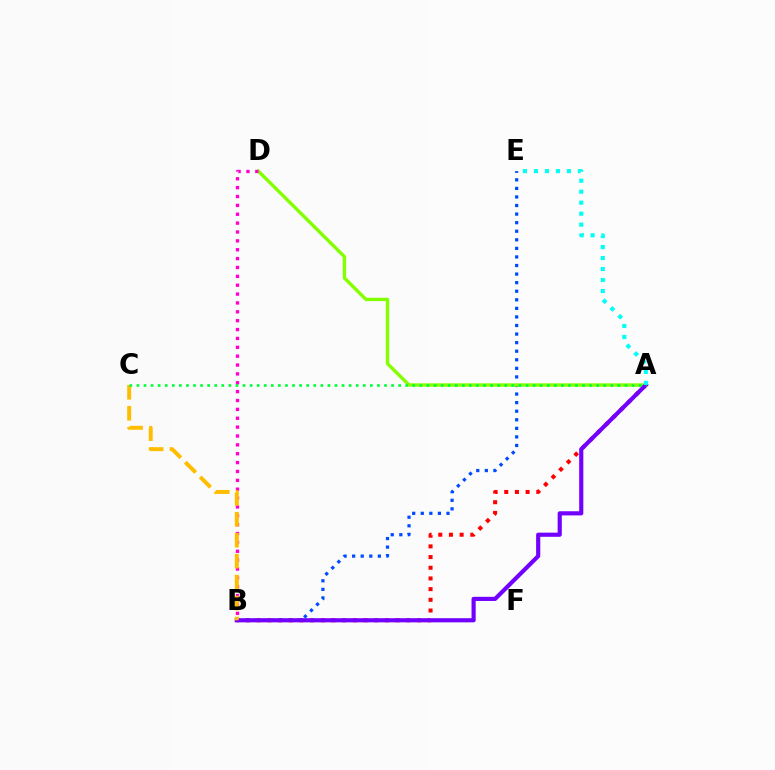{('A', 'B'): [{'color': '#ff0000', 'line_style': 'dotted', 'thickness': 2.9}, {'color': '#7200ff', 'line_style': 'solid', 'thickness': 2.99}], ('B', 'E'): [{'color': '#004bff', 'line_style': 'dotted', 'thickness': 2.33}], ('A', 'D'): [{'color': '#84ff00', 'line_style': 'solid', 'thickness': 2.44}], ('B', 'D'): [{'color': '#ff00cf', 'line_style': 'dotted', 'thickness': 2.41}], ('B', 'C'): [{'color': '#ffbd00', 'line_style': 'dashed', 'thickness': 2.85}], ('A', 'E'): [{'color': '#00fff6', 'line_style': 'dotted', 'thickness': 2.98}], ('A', 'C'): [{'color': '#00ff39', 'line_style': 'dotted', 'thickness': 1.92}]}